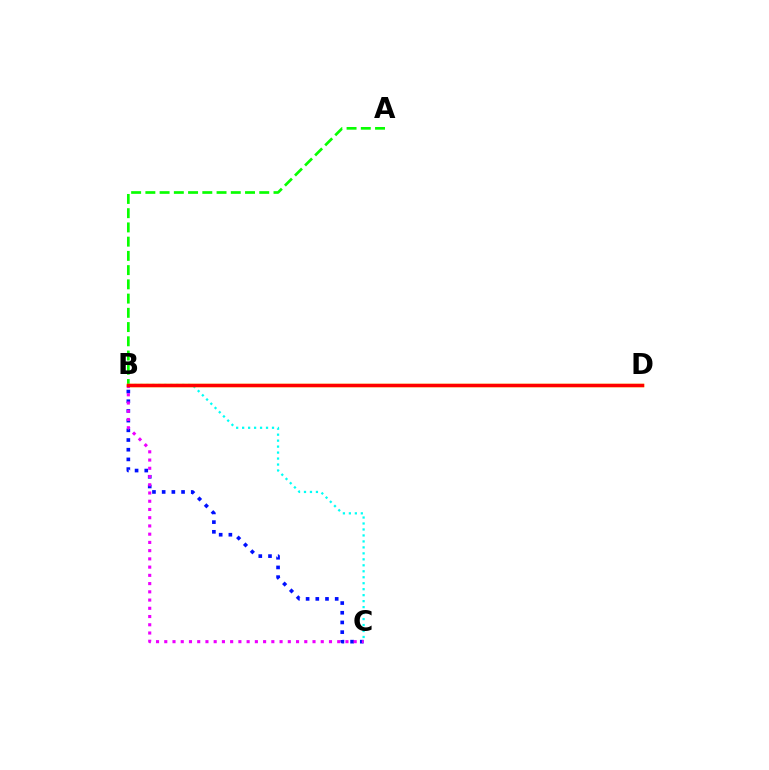{('B', 'C'): [{'color': '#0010ff', 'line_style': 'dotted', 'thickness': 2.63}, {'color': '#00fff6', 'line_style': 'dotted', 'thickness': 1.62}, {'color': '#ee00ff', 'line_style': 'dotted', 'thickness': 2.24}], ('A', 'B'): [{'color': '#08ff00', 'line_style': 'dashed', 'thickness': 1.93}], ('B', 'D'): [{'color': '#fcf500', 'line_style': 'solid', 'thickness': 2.52}, {'color': '#ff0000', 'line_style': 'solid', 'thickness': 2.49}]}